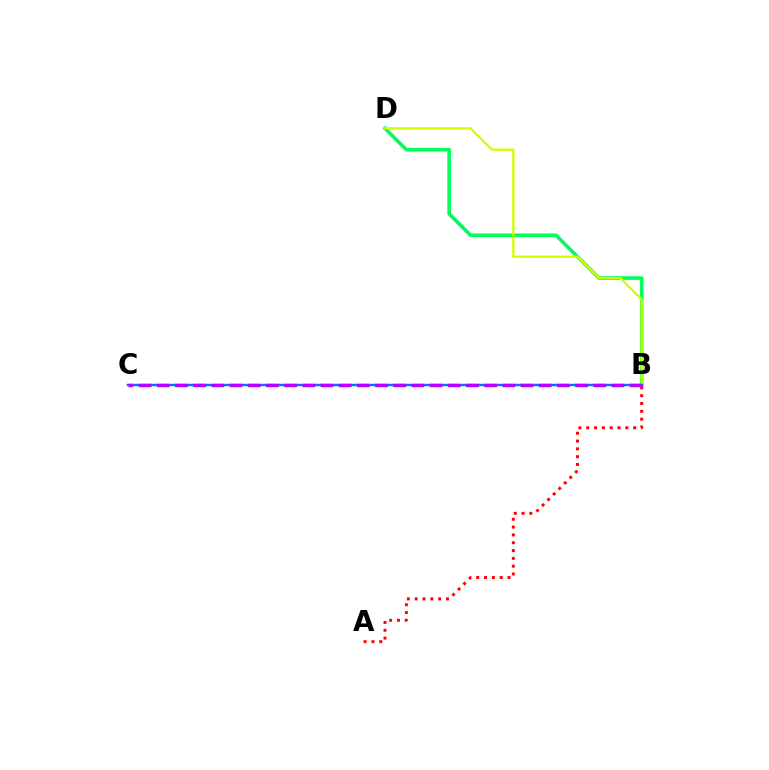{('B', 'D'): [{'color': '#00ff5c', 'line_style': 'solid', 'thickness': 2.6}, {'color': '#d1ff00', 'line_style': 'solid', 'thickness': 1.64}], ('A', 'B'): [{'color': '#ff0000', 'line_style': 'dotted', 'thickness': 2.13}], ('B', 'C'): [{'color': '#0074ff', 'line_style': 'solid', 'thickness': 1.75}, {'color': '#b900ff', 'line_style': 'dashed', 'thickness': 2.47}]}